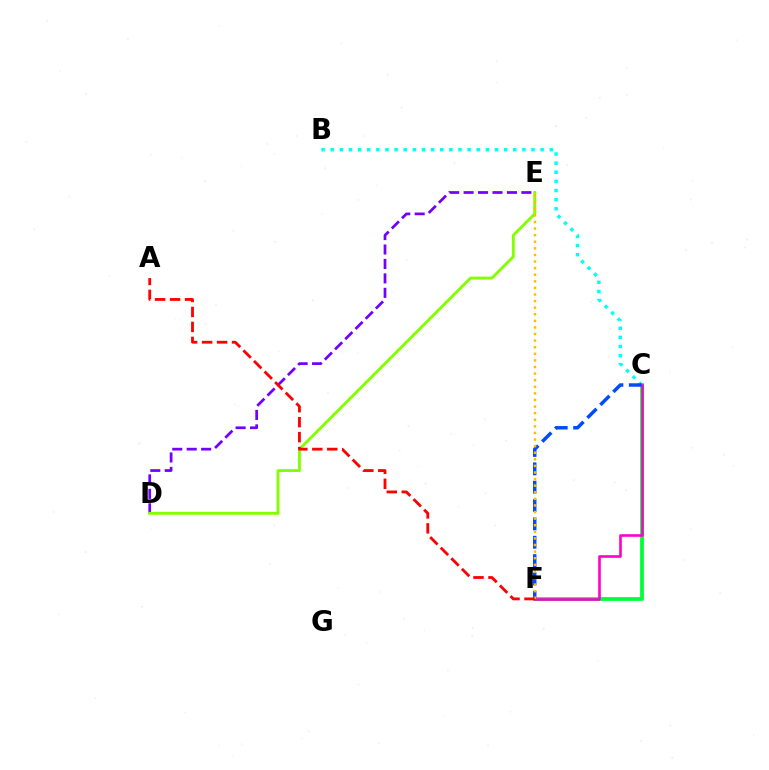{('B', 'C'): [{'color': '#00fff6', 'line_style': 'dotted', 'thickness': 2.48}], ('C', 'F'): [{'color': '#00ff39', 'line_style': 'solid', 'thickness': 2.72}, {'color': '#ff00cf', 'line_style': 'solid', 'thickness': 1.89}, {'color': '#004bff', 'line_style': 'dashed', 'thickness': 2.49}], ('D', 'E'): [{'color': '#7200ff', 'line_style': 'dashed', 'thickness': 1.96}, {'color': '#84ff00', 'line_style': 'solid', 'thickness': 2.08}], ('E', 'F'): [{'color': '#ffbd00', 'line_style': 'dotted', 'thickness': 1.79}], ('A', 'F'): [{'color': '#ff0000', 'line_style': 'dashed', 'thickness': 2.03}]}